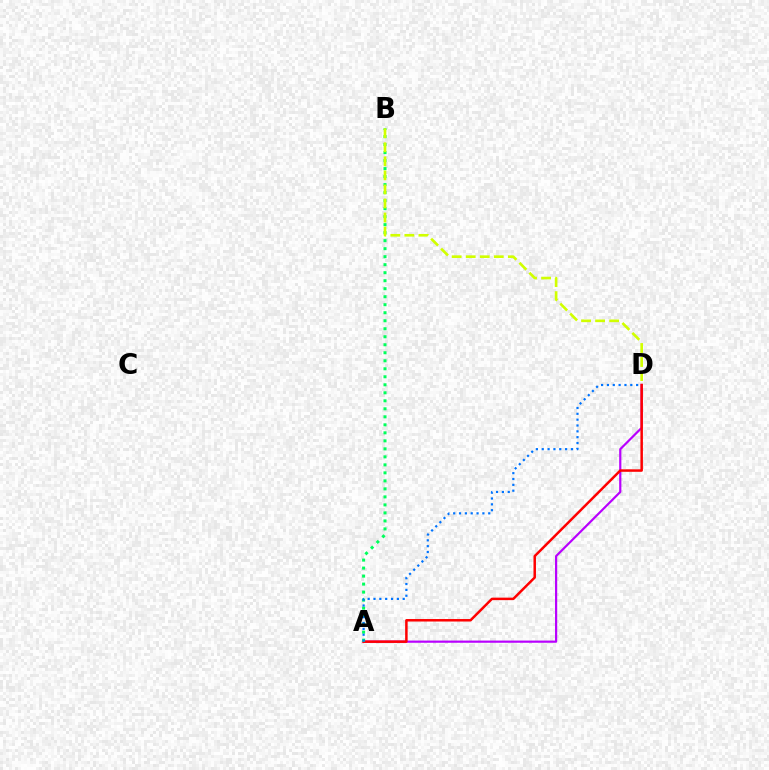{('A', 'D'): [{'color': '#b900ff', 'line_style': 'solid', 'thickness': 1.58}, {'color': '#ff0000', 'line_style': 'solid', 'thickness': 1.79}, {'color': '#0074ff', 'line_style': 'dotted', 'thickness': 1.59}], ('A', 'B'): [{'color': '#00ff5c', 'line_style': 'dotted', 'thickness': 2.18}], ('B', 'D'): [{'color': '#d1ff00', 'line_style': 'dashed', 'thickness': 1.91}]}